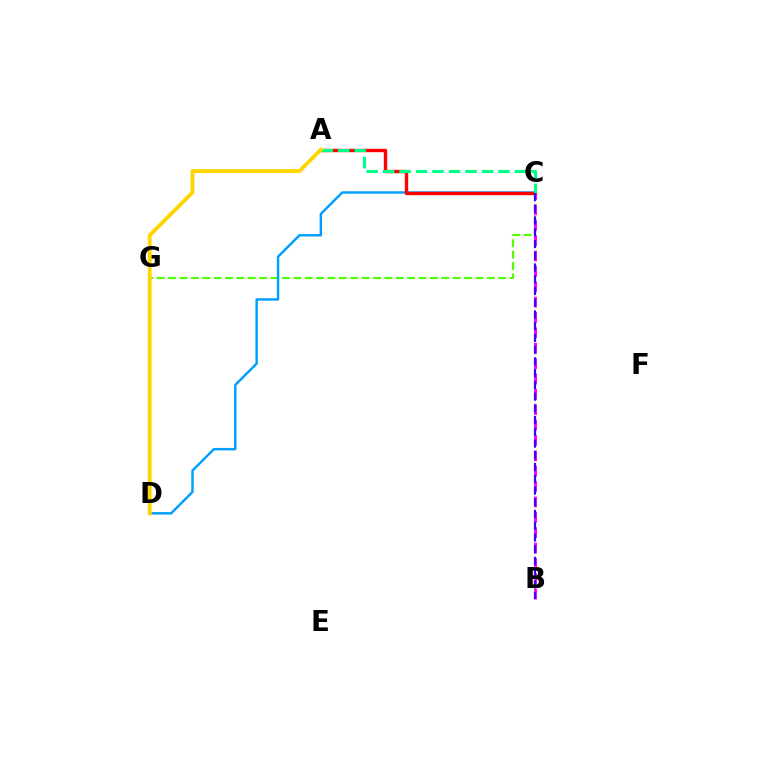{('C', 'G'): [{'color': '#4fff00', 'line_style': 'dashed', 'thickness': 1.55}], ('C', 'D'): [{'color': '#009eff', 'line_style': 'solid', 'thickness': 1.75}], ('A', 'C'): [{'color': '#ff0000', 'line_style': 'solid', 'thickness': 2.42}, {'color': '#00ff86', 'line_style': 'dashed', 'thickness': 2.24}], ('B', 'C'): [{'color': '#ff00ed', 'line_style': 'dashed', 'thickness': 2.09}, {'color': '#3700ff', 'line_style': 'dashed', 'thickness': 1.59}], ('A', 'D'): [{'color': '#ffd500', 'line_style': 'solid', 'thickness': 2.78}]}